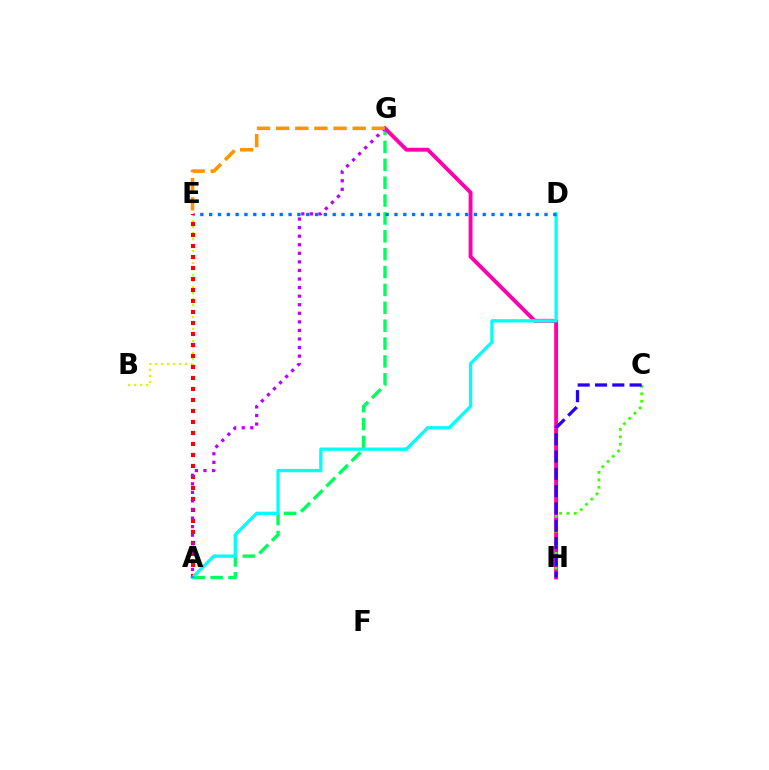{('A', 'G'): [{'color': '#00ff5c', 'line_style': 'dashed', 'thickness': 2.43}, {'color': '#b900ff', 'line_style': 'dotted', 'thickness': 2.33}], ('G', 'H'): [{'color': '#ff00ac', 'line_style': 'solid', 'thickness': 2.8}], ('B', 'E'): [{'color': '#d1ff00', 'line_style': 'dotted', 'thickness': 1.63}], ('A', 'E'): [{'color': '#ff0000', 'line_style': 'dotted', 'thickness': 2.99}], ('A', 'D'): [{'color': '#00fff6', 'line_style': 'solid', 'thickness': 2.38}], ('D', 'E'): [{'color': '#0074ff', 'line_style': 'dotted', 'thickness': 2.4}], ('C', 'H'): [{'color': '#3dff00', 'line_style': 'dotted', 'thickness': 2.01}, {'color': '#2500ff', 'line_style': 'dashed', 'thickness': 2.35}], ('E', 'G'): [{'color': '#ff9400', 'line_style': 'dashed', 'thickness': 2.6}]}